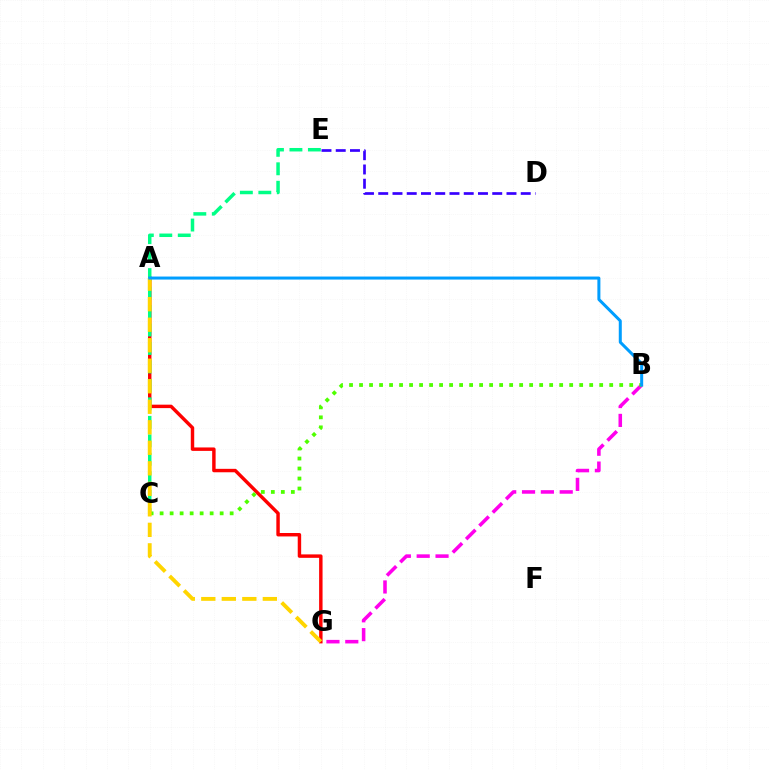{('D', 'E'): [{'color': '#3700ff', 'line_style': 'dashed', 'thickness': 1.94}], ('A', 'G'): [{'color': '#ff0000', 'line_style': 'solid', 'thickness': 2.48}, {'color': '#ffd500', 'line_style': 'dashed', 'thickness': 2.79}], ('B', 'G'): [{'color': '#ff00ed', 'line_style': 'dashed', 'thickness': 2.56}], ('C', 'E'): [{'color': '#00ff86', 'line_style': 'dashed', 'thickness': 2.51}], ('B', 'C'): [{'color': '#4fff00', 'line_style': 'dotted', 'thickness': 2.72}], ('A', 'B'): [{'color': '#009eff', 'line_style': 'solid', 'thickness': 2.17}]}